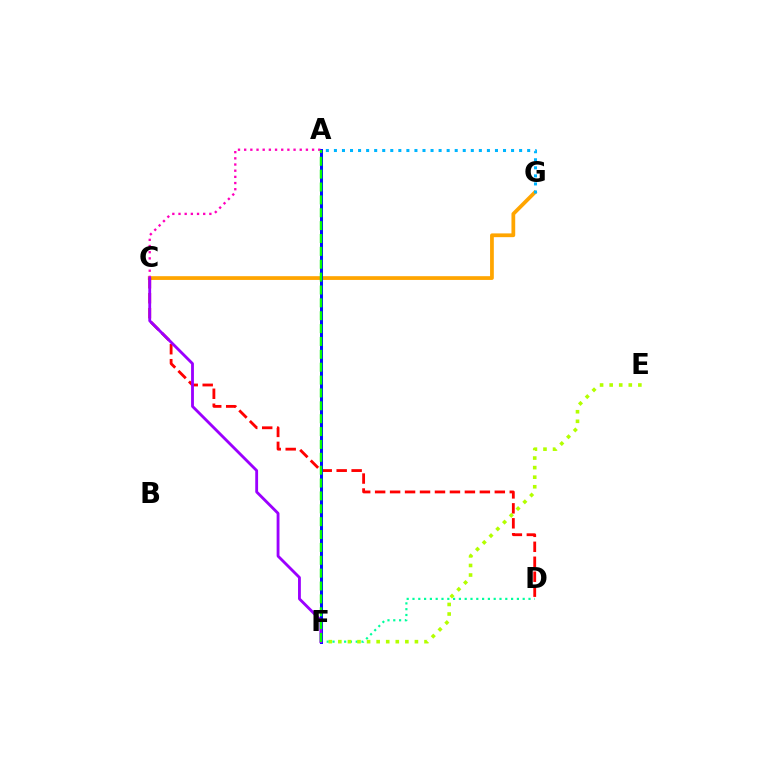{('C', 'G'): [{'color': '#ffa500', 'line_style': 'solid', 'thickness': 2.7}], ('D', 'F'): [{'color': '#00ff9d', 'line_style': 'dotted', 'thickness': 1.58}], ('C', 'D'): [{'color': '#ff0000', 'line_style': 'dashed', 'thickness': 2.03}], ('A', 'G'): [{'color': '#00b5ff', 'line_style': 'dotted', 'thickness': 2.19}], ('E', 'F'): [{'color': '#b3ff00', 'line_style': 'dotted', 'thickness': 2.6}], ('A', 'F'): [{'color': '#0010ff', 'line_style': 'solid', 'thickness': 2.17}, {'color': '#08ff00', 'line_style': 'dashed', 'thickness': 1.75}], ('A', 'C'): [{'color': '#ff00bd', 'line_style': 'dotted', 'thickness': 1.68}], ('C', 'F'): [{'color': '#9b00ff', 'line_style': 'solid', 'thickness': 2.04}]}